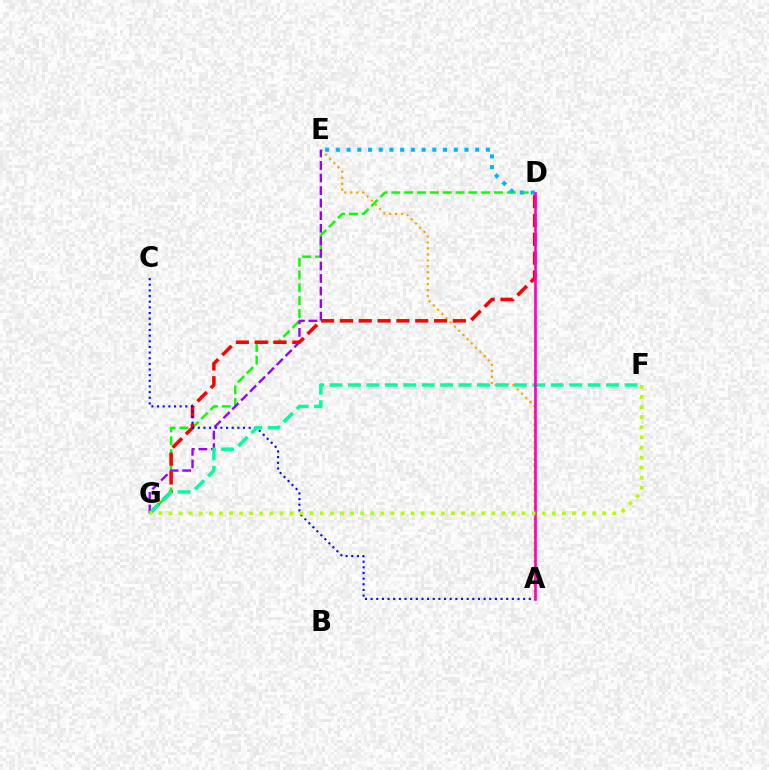{('D', 'G'): [{'color': '#08ff00', 'line_style': 'dashed', 'thickness': 1.74}, {'color': '#ff0000', 'line_style': 'dashed', 'thickness': 2.56}], ('A', 'E'): [{'color': '#ffa500', 'line_style': 'dotted', 'thickness': 1.62}], ('E', 'G'): [{'color': '#9b00ff', 'line_style': 'dashed', 'thickness': 1.71}], ('A', 'C'): [{'color': '#0010ff', 'line_style': 'dotted', 'thickness': 1.54}], ('D', 'E'): [{'color': '#00b5ff', 'line_style': 'dotted', 'thickness': 2.91}], ('F', 'G'): [{'color': '#00ff9d', 'line_style': 'dashed', 'thickness': 2.5}, {'color': '#b3ff00', 'line_style': 'dotted', 'thickness': 2.74}], ('A', 'D'): [{'color': '#ff00bd', 'line_style': 'solid', 'thickness': 1.9}]}